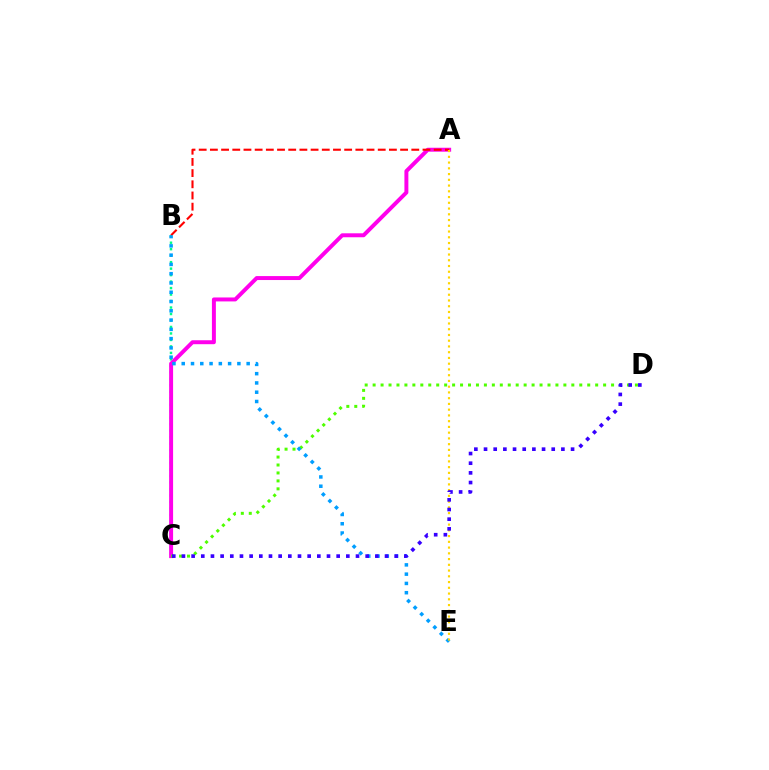{('B', 'C'): [{'color': '#00ff86', 'line_style': 'dotted', 'thickness': 1.76}], ('A', 'C'): [{'color': '#ff00ed', 'line_style': 'solid', 'thickness': 2.85}], ('C', 'D'): [{'color': '#4fff00', 'line_style': 'dotted', 'thickness': 2.16}, {'color': '#3700ff', 'line_style': 'dotted', 'thickness': 2.63}], ('A', 'B'): [{'color': '#ff0000', 'line_style': 'dashed', 'thickness': 1.52}], ('B', 'E'): [{'color': '#009eff', 'line_style': 'dotted', 'thickness': 2.52}], ('A', 'E'): [{'color': '#ffd500', 'line_style': 'dotted', 'thickness': 1.56}]}